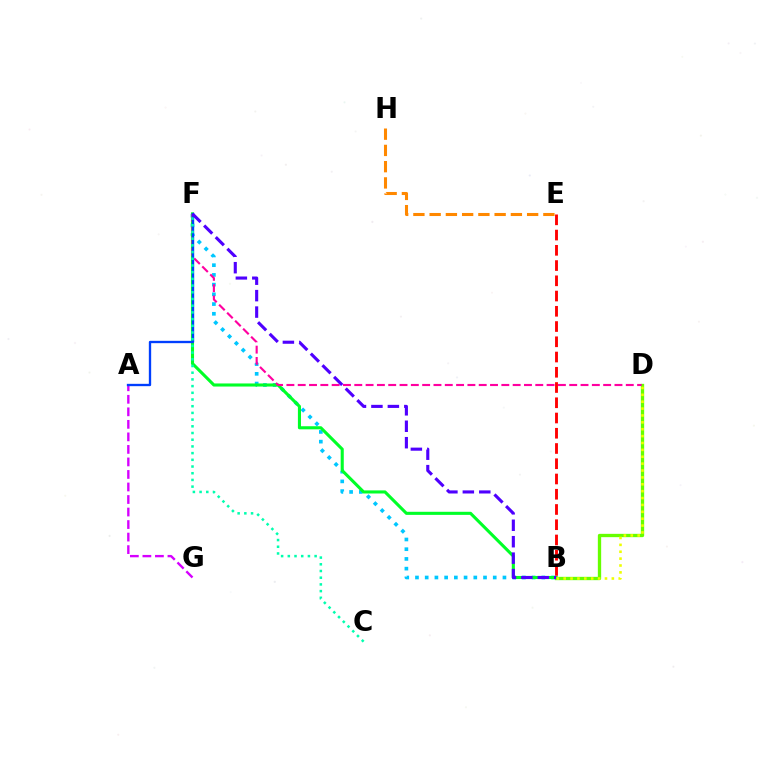{('B', 'F'): [{'color': '#00c7ff', 'line_style': 'dotted', 'thickness': 2.64}, {'color': '#00ff27', 'line_style': 'solid', 'thickness': 2.22}, {'color': '#4f00ff', 'line_style': 'dashed', 'thickness': 2.23}], ('A', 'G'): [{'color': '#d600ff', 'line_style': 'dashed', 'thickness': 1.7}], ('B', 'D'): [{'color': '#66ff00', 'line_style': 'solid', 'thickness': 2.39}, {'color': '#eeff00', 'line_style': 'dotted', 'thickness': 1.87}], ('E', 'H'): [{'color': '#ff8800', 'line_style': 'dashed', 'thickness': 2.21}], ('D', 'F'): [{'color': '#ff00a0', 'line_style': 'dashed', 'thickness': 1.54}], ('B', 'E'): [{'color': '#ff0000', 'line_style': 'dashed', 'thickness': 2.07}], ('A', 'F'): [{'color': '#003fff', 'line_style': 'solid', 'thickness': 1.68}], ('C', 'F'): [{'color': '#00ffaf', 'line_style': 'dotted', 'thickness': 1.82}]}